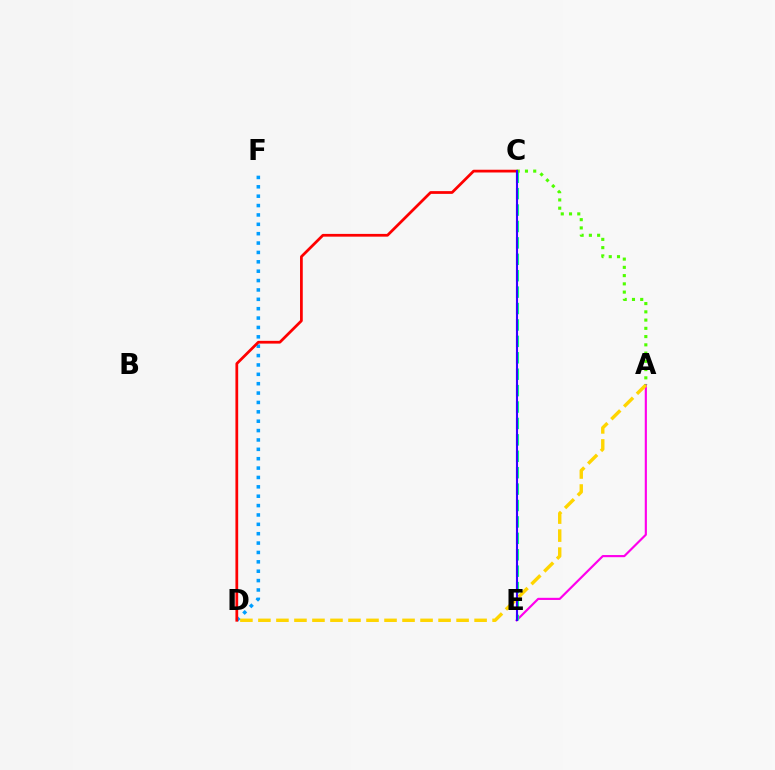{('A', 'E'): [{'color': '#ff00ed', 'line_style': 'solid', 'thickness': 1.55}], ('A', 'D'): [{'color': '#ffd500', 'line_style': 'dashed', 'thickness': 2.45}], ('D', 'F'): [{'color': '#009eff', 'line_style': 'dotted', 'thickness': 2.55}], ('C', 'E'): [{'color': '#00ff86', 'line_style': 'dashed', 'thickness': 2.23}, {'color': '#3700ff', 'line_style': 'solid', 'thickness': 1.52}], ('C', 'D'): [{'color': '#ff0000', 'line_style': 'solid', 'thickness': 1.98}], ('A', 'C'): [{'color': '#4fff00', 'line_style': 'dotted', 'thickness': 2.24}]}